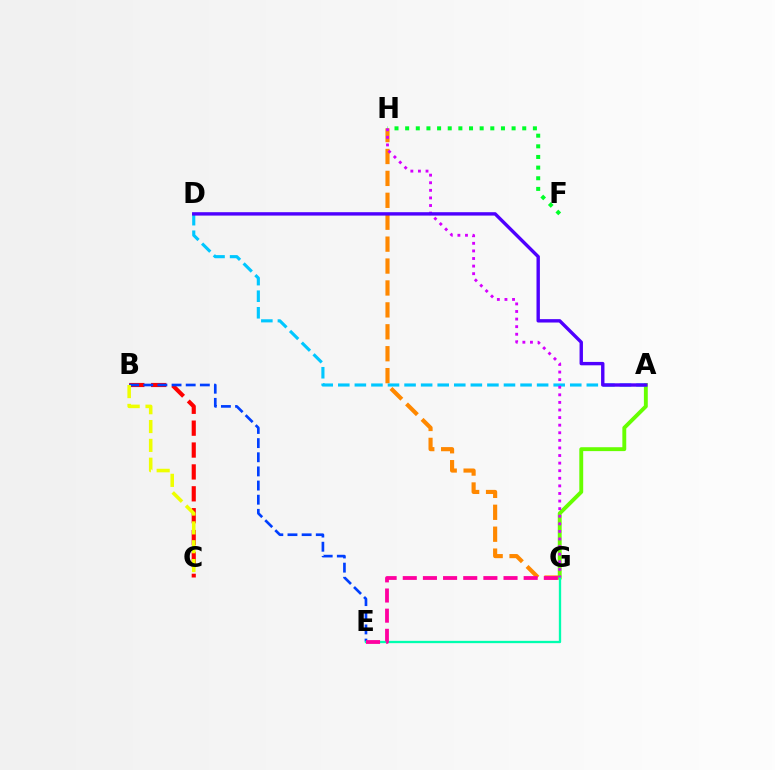{('B', 'C'): [{'color': '#ff0000', 'line_style': 'dashed', 'thickness': 2.97}, {'color': '#eeff00', 'line_style': 'dashed', 'thickness': 2.56}], ('G', 'H'): [{'color': '#ff8800', 'line_style': 'dashed', 'thickness': 2.98}, {'color': '#d600ff', 'line_style': 'dotted', 'thickness': 2.06}], ('F', 'H'): [{'color': '#00ff27', 'line_style': 'dotted', 'thickness': 2.89}], ('A', 'G'): [{'color': '#66ff00', 'line_style': 'solid', 'thickness': 2.8}], ('B', 'E'): [{'color': '#003fff', 'line_style': 'dashed', 'thickness': 1.92}], ('A', 'D'): [{'color': '#00c7ff', 'line_style': 'dashed', 'thickness': 2.25}, {'color': '#4f00ff', 'line_style': 'solid', 'thickness': 2.44}], ('E', 'G'): [{'color': '#00ffaf', 'line_style': 'solid', 'thickness': 1.67}, {'color': '#ff00a0', 'line_style': 'dashed', 'thickness': 2.74}]}